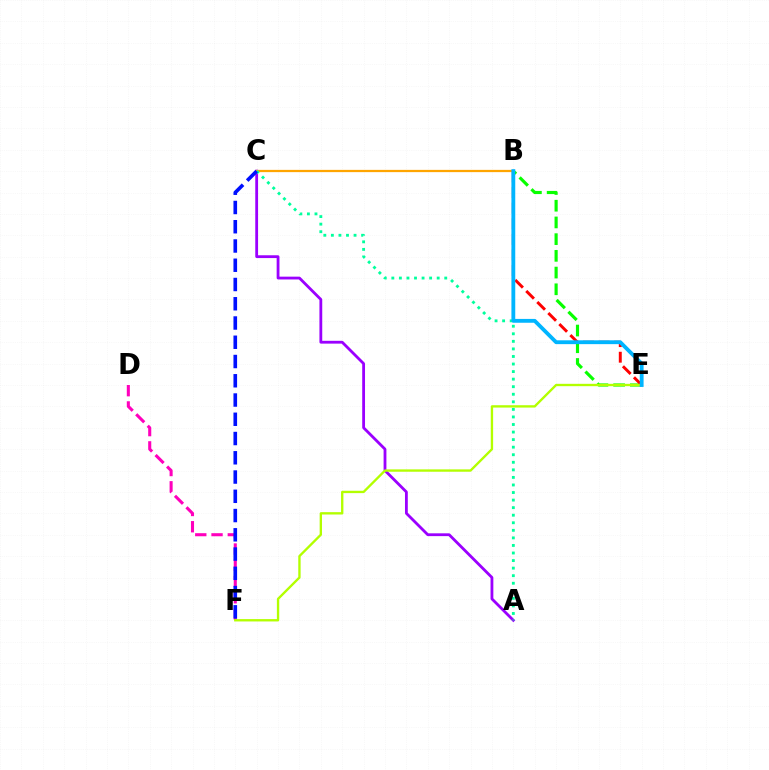{('D', 'F'): [{'color': '#ff00bd', 'line_style': 'dashed', 'thickness': 2.21}], ('B', 'E'): [{'color': '#08ff00', 'line_style': 'dashed', 'thickness': 2.27}, {'color': '#ff0000', 'line_style': 'dashed', 'thickness': 2.12}, {'color': '#00b5ff', 'line_style': 'solid', 'thickness': 2.76}], ('A', 'C'): [{'color': '#9b00ff', 'line_style': 'solid', 'thickness': 2.02}, {'color': '#00ff9d', 'line_style': 'dotted', 'thickness': 2.05}], ('B', 'C'): [{'color': '#ffa500', 'line_style': 'solid', 'thickness': 1.62}], ('E', 'F'): [{'color': '#b3ff00', 'line_style': 'solid', 'thickness': 1.69}], ('C', 'F'): [{'color': '#0010ff', 'line_style': 'dashed', 'thickness': 2.62}]}